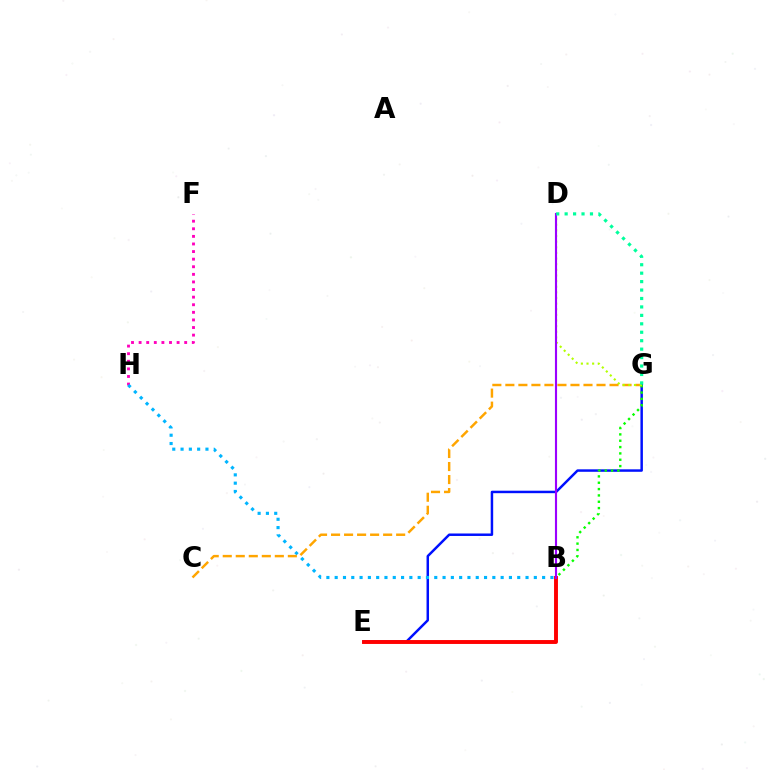{('E', 'G'): [{'color': '#0010ff', 'line_style': 'solid', 'thickness': 1.78}], ('B', 'E'): [{'color': '#ff0000', 'line_style': 'solid', 'thickness': 2.81}], ('F', 'H'): [{'color': '#ff00bd', 'line_style': 'dotted', 'thickness': 2.06}], ('B', 'H'): [{'color': '#00b5ff', 'line_style': 'dotted', 'thickness': 2.25}], ('B', 'G'): [{'color': '#08ff00', 'line_style': 'dotted', 'thickness': 1.72}], ('C', 'G'): [{'color': '#ffa500', 'line_style': 'dashed', 'thickness': 1.77}], ('D', 'G'): [{'color': '#b3ff00', 'line_style': 'dotted', 'thickness': 1.53}, {'color': '#00ff9d', 'line_style': 'dotted', 'thickness': 2.29}], ('B', 'D'): [{'color': '#9b00ff', 'line_style': 'solid', 'thickness': 1.53}]}